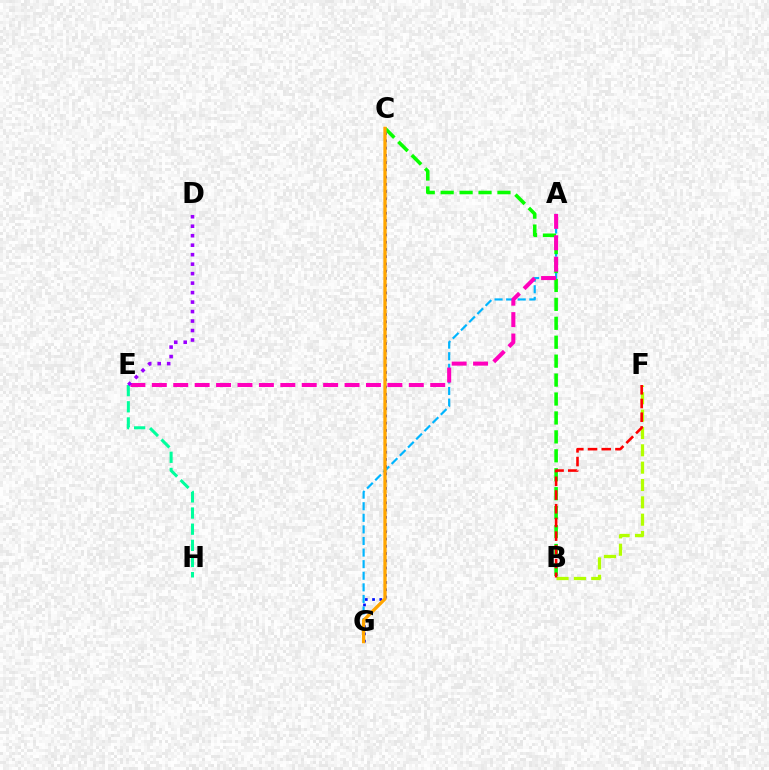{('E', 'H'): [{'color': '#00ff9d', 'line_style': 'dashed', 'thickness': 2.19}], ('A', 'G'): [{'color': '#00b5ff', 'line_style': 'dashed', 'thickness': 1.57}], ('B', 'C'): [{'color': '#08ff00', 'line_style': 'dashed', 'thickness': 2.57}], ('B', 'F'): [{'color': '#b3ff00', 'line_style': 'dashed', 'thickness': 2.36}, {'color': '#ff0000', 'line_style': 'dashed', 'thickness': 1.86}], ('C', 'G'): [{'color': '#0010ff', 'line_style': 'dotted', 'thickness': 1.97}, {'color': '#ffa500', 'line_style': 'solid', 'thickness': 2.37}], ('A', 'E'): [{'color': '#ff00bd', 'line_style': 'dashed', 'thickness': 2.91}], ('D', 'E'): [{'color': '#9b00ff', 'line_style': 'dotted', 'thickness': 2.58}]}